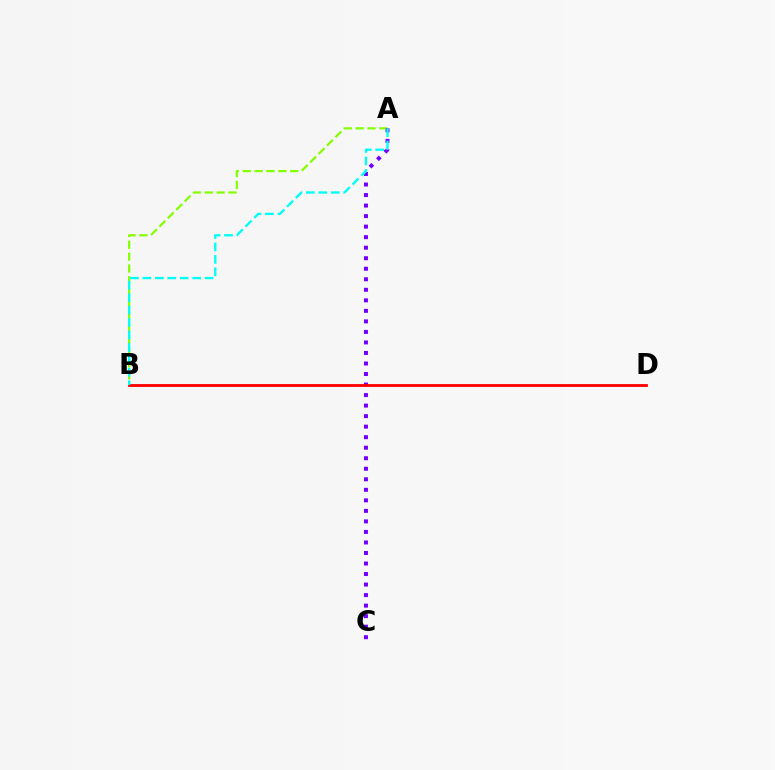{('A', 'B'): [{'color': '#84ff00', 'line_style': 'dashed', 'thickness': 1.61}, {'color': '#00fff6', 'line_style': 'dashed', 'thickness': 1.69}], ('A', 'C'): [{'color': '#7200ff', 'line_style': 'dotted', 'thickness': 2.86}], ('B', 'D'): [{'color': '#ff0000', 'line_style': 'solid', 'thickness': 2.02}]}